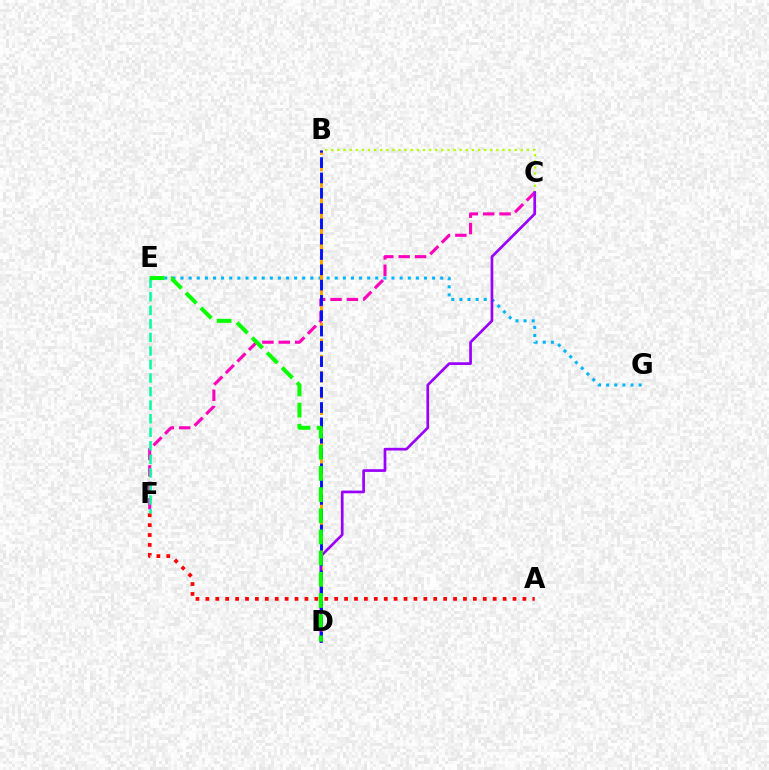{('B', 'C'): [{'color': '#b3ff00', 'line_style': 'dotted', 'thickness': 1.66}], ('A', 'F'): [{'color': '#ff0000', 'line_style': 'dotted', 'thickness': 2.69}], ('E', 'G'): [{'color': '#00b5ff', 'line_style': 'dotted', 'thickness': 2.2}], ('B', 'D'): [{'color': '#ffa500', 'line_style': 'dashed', 'thickness': 2.21}, {'color': '#0010ff', 'line_style': 'dashed', 'thickness': 2.08}], ('C', 'F'): [{'color': '#ff00bd', 'line_style': 'dashed', 'thickness': 2.23}], ('C', 'D'): [{'color': '#9b00ff', 'line_style': 'solid', 'thickness': 1.94}], ('E', 'F'): [{'color': '#00ff9d', 'line_style': 'dashed', 'thickness': 1.84}], ('D', 'E'): [{'color': '#08ff00', 'line_style': 'dashed', 'thickness': 2.88}]}